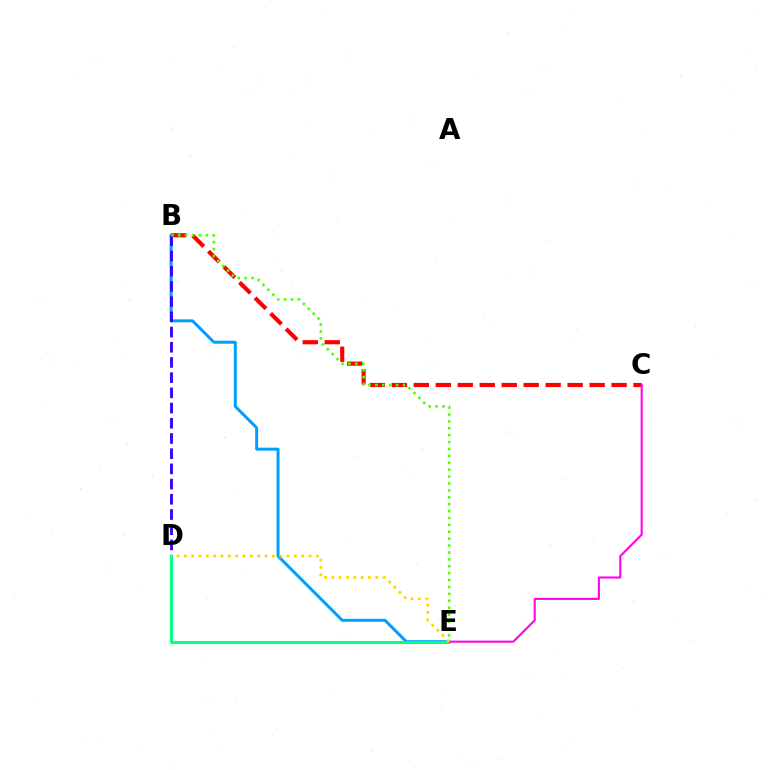{('B', 'E'): [{'color': '#009eff', 'line_style': 'solid', 'thickness': 2.14}, {'color': '#4fff00', 'line_style': 'dotted', 'thickness': 1.87}], ('B', 'C'): [{'color': '#ff0000', 'line_style': 'dashed', 'thickness': 2.99}], ('B', 'D'): [{'color': '#3700ff', 'line_style': 'dashed', 'thickness': 2.07}], ('D', 'E'): [{'color': '#00ff86', 'line_style': 'solid', 'thickness': 2.12}, {'color': '#ffd500', 'line_style': 'dotted', 'thickness': 1.99}], ('C', 'E'): [{'color': '#ff00ed', 'line_style': 'solid', 'thickness': 1.51}]}